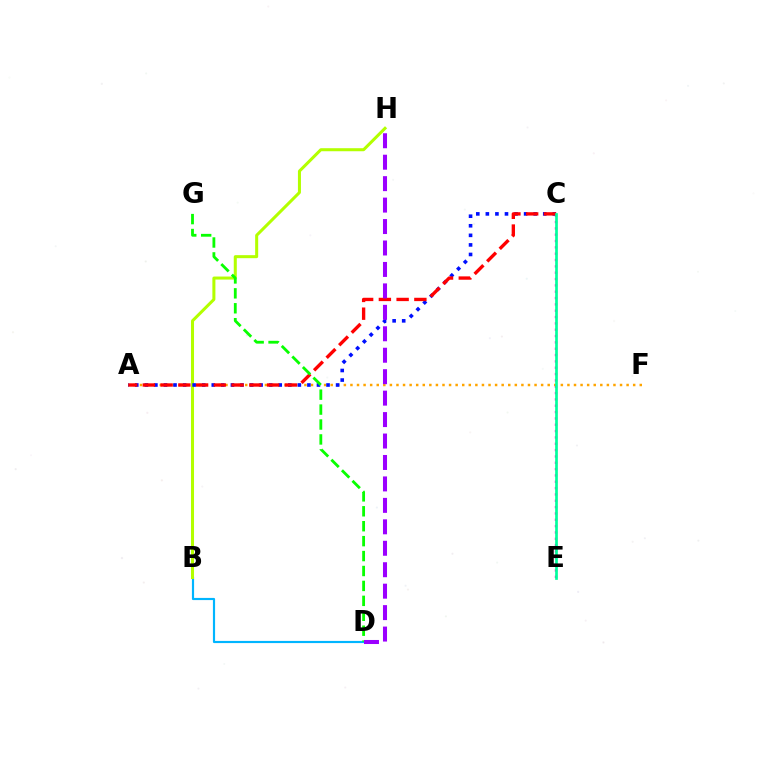{('A', 'F'): [{'color': '#ffa500', 'line_style': 'dotted', 'thickness': 1.79}], ('B', 'D'): [{'color': '#00b5ff', 'line_style': 'solid', 'thickness': 1.56}], ('C', 'E'): [{'color': '#ff00bd', 'line_style': 'dotted', 'thickness': 1.72}, {'color': '#00ff9d', 'line_style': 'solid', 'thickness': 1.94}], ('B', 'H'): [{'color': '#b3ff00', 'line_style': 'solid', 'thickness': 2.18}], ('A', 'C'): [{'color': '#0010ff', 'line_style': 'dotted', 'thickness': 2.6}, {'color': '#ff0000', 'line_style': 'dashed', 'thickness': 2.41}], ('D', 'G'): [{'color': '#08ff00', 'line_style': 'dashed', 'thickness': 2.03}], ('D', 'H'): [{'color': '#9b00ff', 'line_style': 'dashed', 'thickness': 2.91}]}